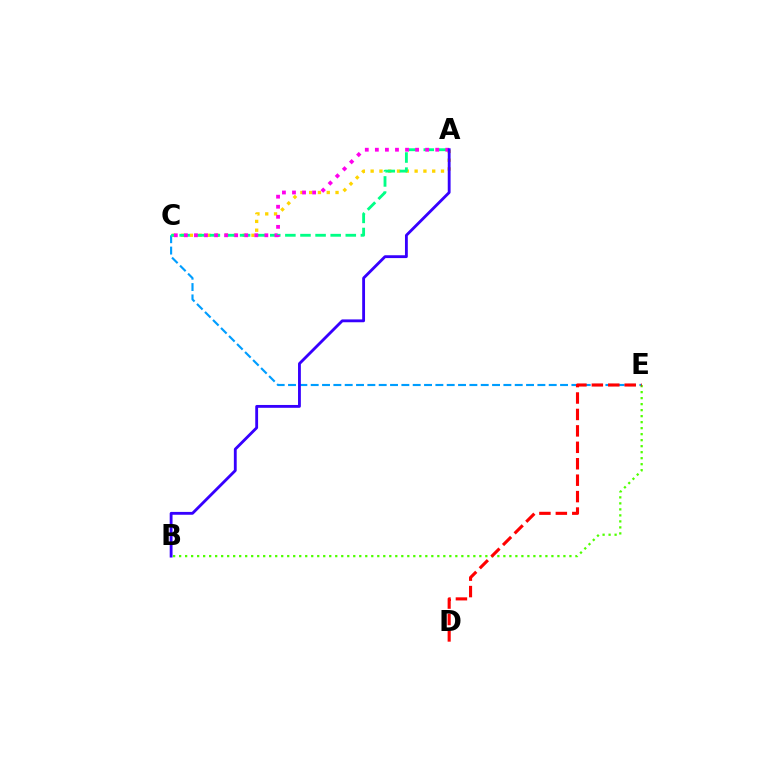{('C', 'E'): [{'color': '#009eff', 'line_style': 'dashed', 'thickness': 1.54}], ('B', 'E'): [{'color': '#4fff00', 'line_style': 'dotted', 'thickness': 1.63}], ('A', 'C'): [{'color': '#ffd500', 'line_style': 'dotted', 'thickness': 2.39}, {'color': '#00ff86', 'line_style': 'dashed', 'thickness': 2.05}, {'color': '#ff00ed', 'line_style': 'dotted', 'thickness': 2.73}], ('D', 'E'): [{'color': '#ff0000', 'line_style': 'dashed', 'thickness': 2.23}], ('A', 'B'): [{'color': '#3700ff', 'line_style': 'solid', 'thickness': 2.04}]}